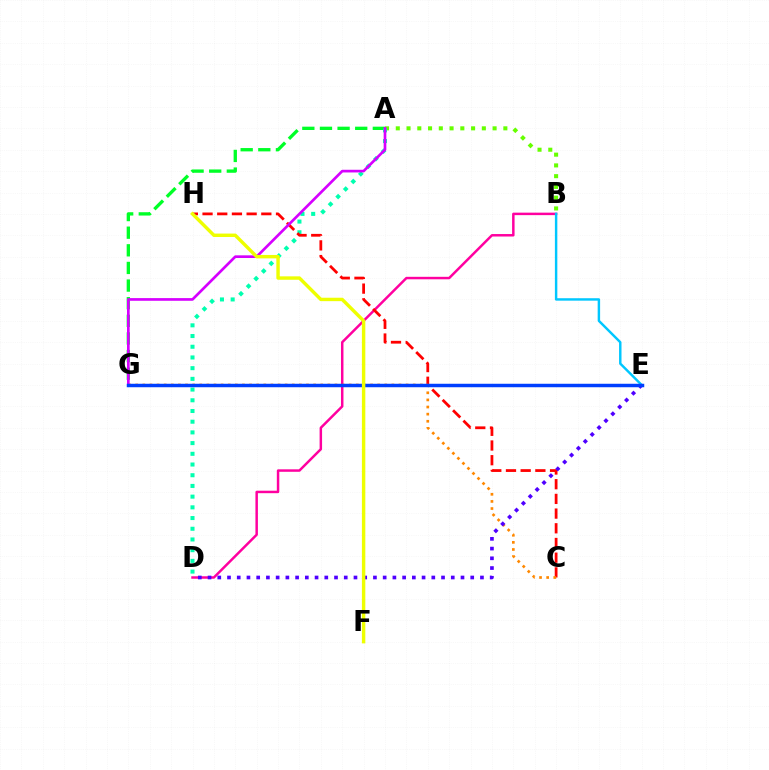{('B', 'D'): [{'color': '#ff00a0', 'line_style': 'solid', 'thickness': 1.78}], ('A', 'G'): [{'color': '#00ff27', 'line_style': 'dashed', 'thickness': 2.39}, {'color': '#d600ff', 'line_style': 'solid', 'thickness': 1.93}], ('A', 'B'): [{'color': '#66ff00', 'line_style': 'dotted', 'thickness': 2.92}], ('A', 'D'): [{'color': '#00ffaf', 'line_style': 'dotted', 'thickness': 2.91}], ('C', 'H'): [{'color': '#ff0000', 'line_style': 'dashed', 'thickness': 2.0}], ('C', 'G'): [{'color': '#ff8800', 'line_style': 'dotted', 'thickness': 1.93}], ('D', 'E'): [{'color': '#4f00ff', 'line_style': 'dotted', 'thickness': 2.64}], ('B', 'E'): [{'color': '#00c7ff', 'line_style': 'solid', 'thickness': 1.76}], ('E', 'G'): [{'color': '#003fff', 'line_style': 'solid', 'thickness': 2.5}], ('F', 'H'): [{'color': '#eeff00', 'line_style': 'solid', 'thickness': 2.46}]}